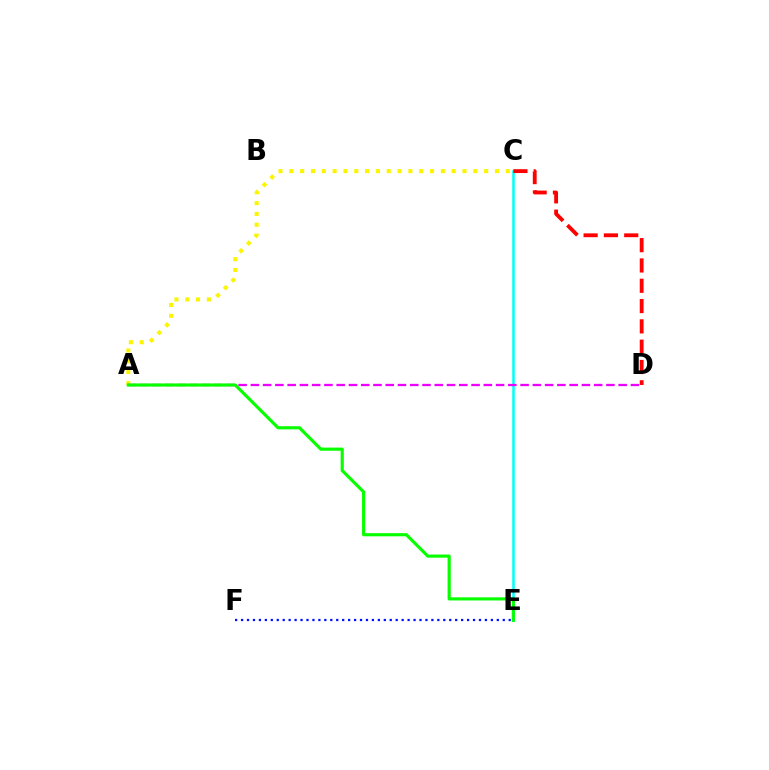{('E', 'F'): [{'color': '#0010ff', 'line_style': 'dotted', 'thickness': 1.62}], ('C', 'E'): [{'color': '#00fff6', 'line_style': 'solid', 'thickness': 1.82}], ('A', 'C'): [{'color': '#fcf500', 'line_style': 'dotted', 'thickness': 2.94}], ('A', 'D'): [{'color': '#ee00ff', 'line_style': 'dashed', 'thickness': 1.67}], ('C', 'D'): [{'color': '#ff0000', 'line_style': 'dashed', 'thickness': 2.76}], ('A', 'E'): [{'color': '#08ff00', 'line_style': 'solid', 'thickness': 2.27}]}